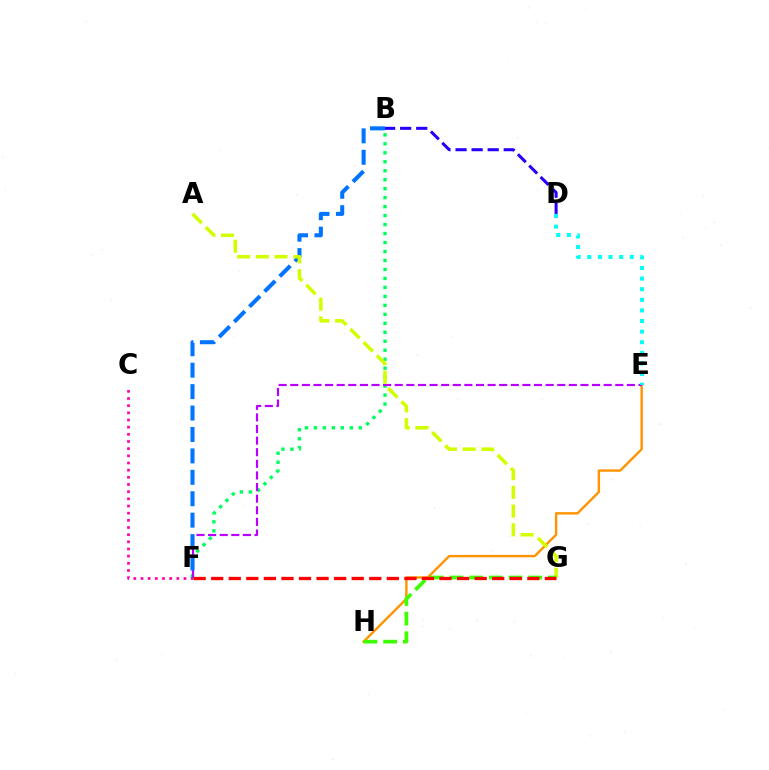{('C', 'F'): [{'color': '#ff00ac', 'line_style': 'dotted', 'thickness': 1.95}], ('E', 'H'): [{'color': '#ff9400', 'line_style': 'solid', 'thickness': 1.73}], ('B', 'D'): [{'color': '#2500ff', 'line_style': 'dashed', 'thickness': 2.18}], ('B', 'F'): [{'color': '#00ff5c', 'line_style': 'dotted', 'thickness': 2.44}, {'color': '#0074ff', 'line_style': 'dashed', 'thickness': 2.91}], ('E', 'F'): [{'color': '#b900ff', 'line_style': 'dashed', 'thickness': 1.58}], ('A', 'G'): [{'color': '#d1ff00', 'line_style': 'dashed', 'thickness': 2.54}], ('G', 'H'): [{'color': '#3dff00', 'line_style': 'dashed', 'thickness': 2.67}], ('F', 'G'): [{'color': '#ff0000', 'line_style': 'dashed', 'thickness': 2.39}], ('D', 'E'): [{'color': '#00fff6', 'line_style': 'dotted', 'thickness': 2.88}]}